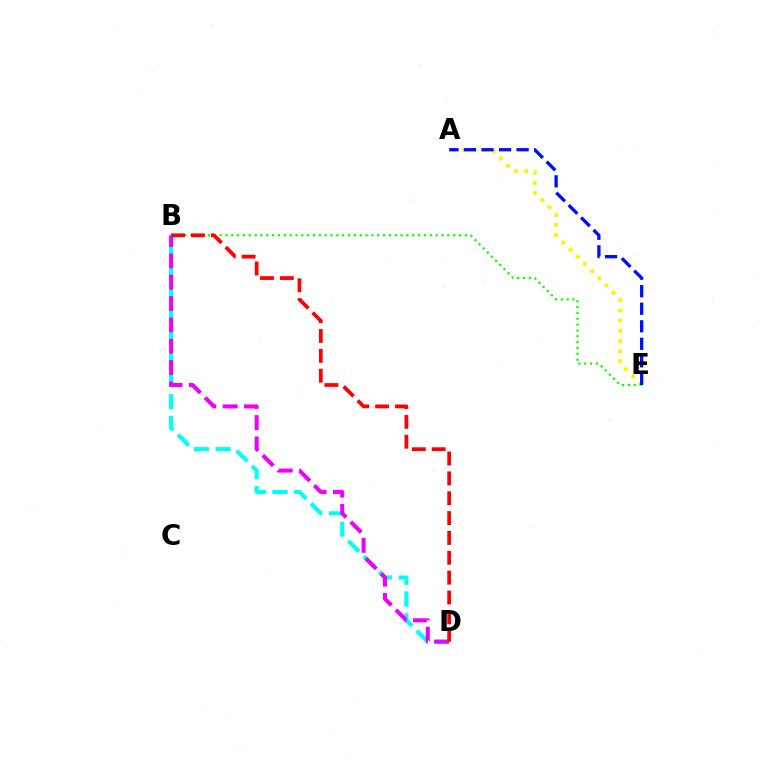{('B', 'D'): [{'color': '#00fff6', 'line_style': 'dashed', 'thickness': 2.96}, {'color': '#ee00ff', 'line_style': 'dashed', 'thickness': 2.9}, {'color': '#ff0000', 'line_style': 'dashed', 'thickness': 2.7}], ('A', 'E'): [{'color': '#fcf500', 'line_style': 'dotted', 'thickness': 2.77}, {'color': '#0010ff', 'line_style': 'dashed', 'thickness': 2.38}], ('B', 'E'): [{'color': '#08ff00', 'line_style': 'dotted', 'thickness': 1.59}]}